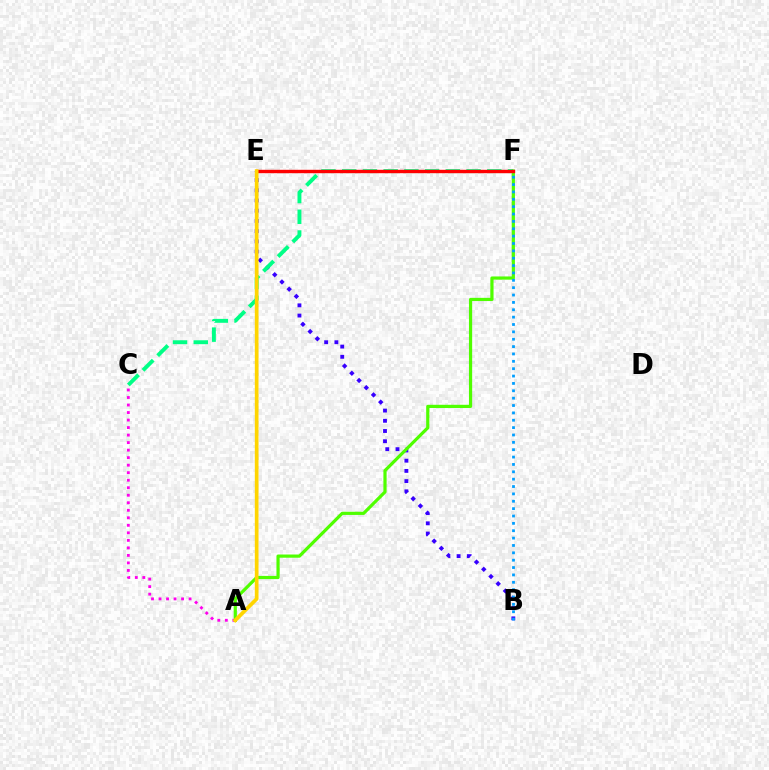{('B', 'E'): [{'color': '#3700ff', 'line_style': 'dotted', 'thickness': 2.78}], ('C', 'F'): [{'color': '#00ff86', 'line_style': 'dashed', 'thickness': 2.82}], ('A', 'F'): [{'color': '#4fff00', 'line_style': 'solid', 'thickness': 2.31}], ('E', 'F'): [{'color': '#ff0000', 'line_style': 'solid', 'thickness': 2.44}], ('A', 'C'): [{'color': '#ff00ed', 'line_style': 'dotted', 'thickness': 2.04}], ('A', 'E'): [{'color': '#ffd500', 'line_style': 'solid', 'thickness': 2.67}], ('B', 'F'): [{'color': '#009eff', 'line_style': 'dotted', 'thickness': 2.0}]}